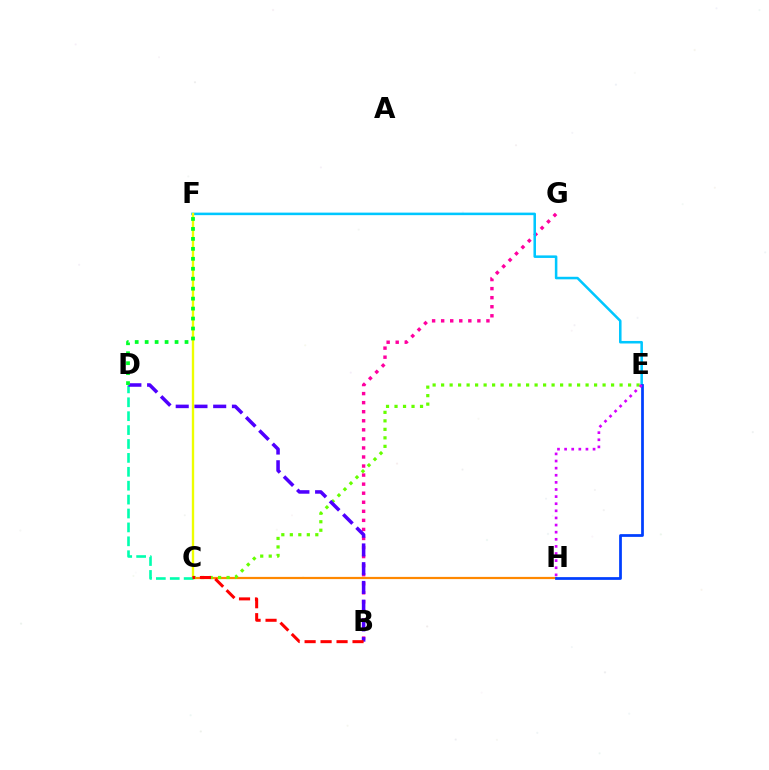{('B', 'G'): [{'color': '#ff00a0', 'line_style': 'dotted', 'thickness': 2.46}], ('C', 'H'): [{'color': '#ff8800', 'line_style': 'solid', 'thickness': 1.59}], ('E', 'F'): [{'color': '#00c7ff', 'line_style': 'solid', 'thickness': 1.83}], ('C', 'F'): [{'color': '#eeff00', 'line_style': 'solid', 'thickness': 1.7}], ('C', 'D'): [{'color': '#00ffaf', 'line_style': 'dashed', 'thickness': 1.89}], ('C', 'E'): [{'color': '#66ff00', 'line_style': 'dotted', 'thickness': 2.31}], ('B', 'D'): [{'color': '#4f00ff', 'line_style': 'dashed', 'thickness': 2.55}], ('E', 'H'): [{'color': '#003fff', 'line_style': 'solid', 'thickness': 1.98}, {'color': '#d600ff', 'line_style': 'dotted', 'thickness': 1.93}], ('B', 'C'): [{'color': '#ff0000', 'line_style': 'dashed', 'thickness': 2.17}], ('D', 'F'): [{'color': '#00ff27', 'line_style': 'dotted', 'thickness': 2.71}]}